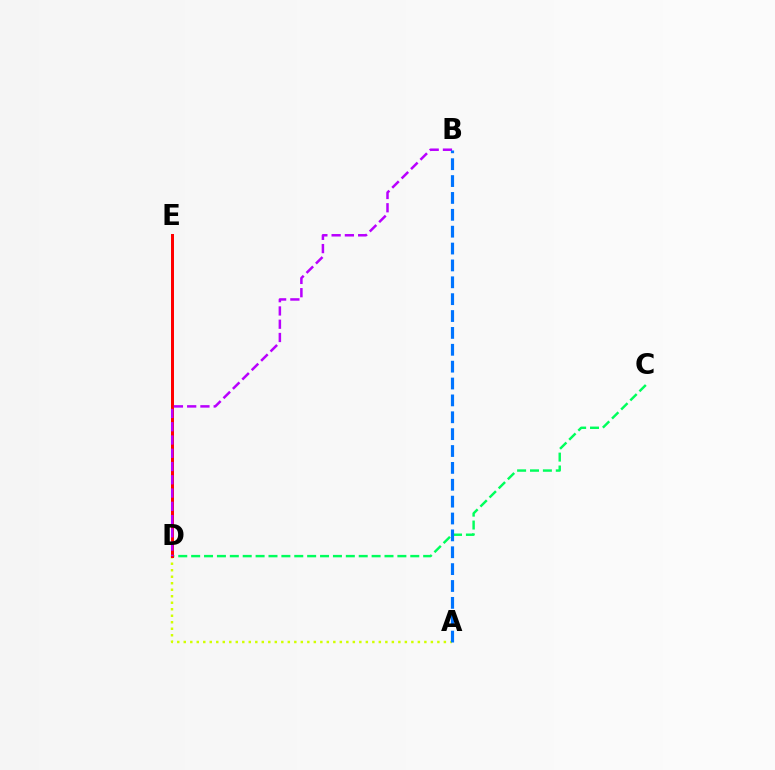{('C', 'D'): [{'color': '#00ff5c', 'line_style': 'dashed', 'thickness': 1.75}], ('A', 'D'): [{'color': '#d1ff00', 'line_style': 'dotted', 'thickness': 1.77}], ('D', 'E'): [{'color': '#ff0000', 'line_style': 'solid', 'thickness': 2.16}], ('B', 'D'): [{'color': '#b900ff', 'line_style': 'dashed', 'thickness': 1.8}], ('A', 'B'): [{'color': '#0074ff', 'line_style': 'dashed', 'thickness': 2.29}]}